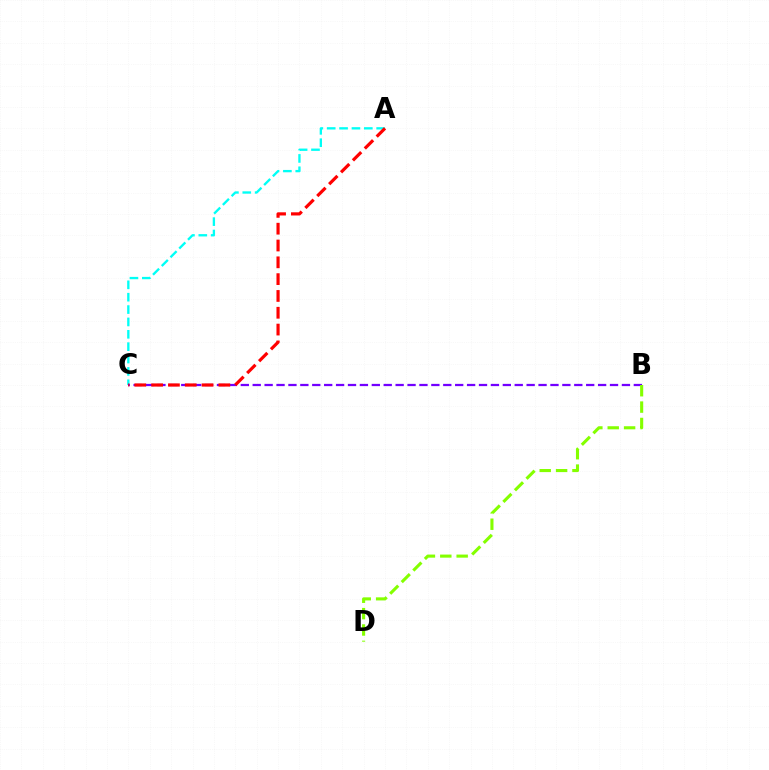{('A', 'C'): [{'color': '#00fff6', 'line_style': 'dashed', 'thickness': 1.68}, {'color': '#ff0000', 'line_style': 'dashed', 'thickness': 2.28}], ('B', 'C'): [{'color': '#7200ff', 'line_style': 'dashed', 'thickness': 1.62}], ('B', 'D'): [{'color': '#84ff00', 'line_style': 'dashed', 'thickness': 2.22}]}